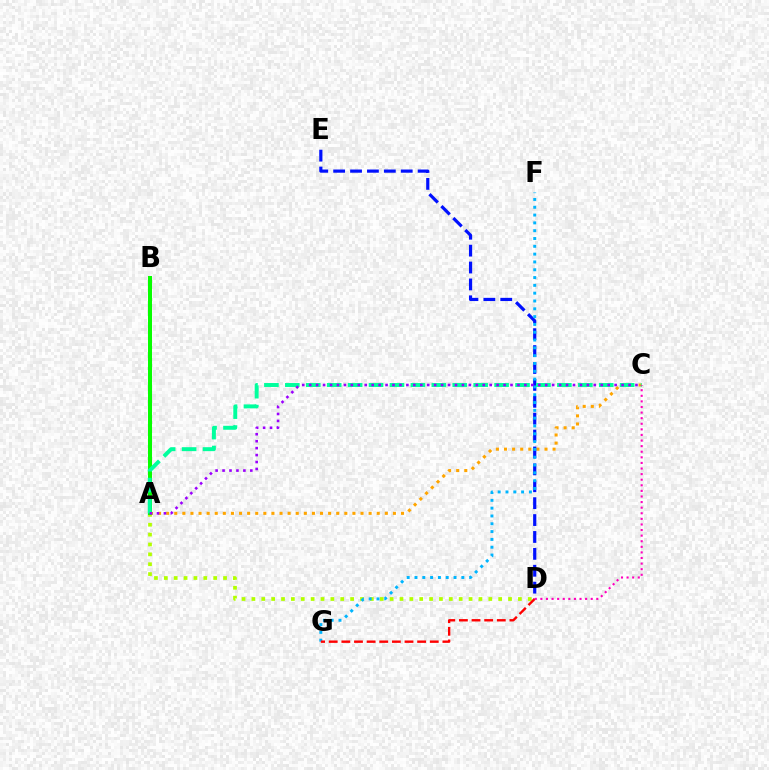{('A', 'C'): [{'color': '#ffa500', 'line_style': 'dotted', 'thickness': 2.2}, {'color': '#00ff9d', 'line_style': 'dashed', 'thickness': 2.84}, {'color': '#9b00ff', 'line_style': 'dotted', 'thickness': 1.89}], ('D', 'E'): [{'color': '#0010ff', 'line_style': 'dashed', 'thickness': 2.3}], ('A', 'D'): [{'color': '#b3ff00', 'line_style': 'dotted', 'thickness': 2.68}], ('A', 'B'): [{'color': '#08ff00', 'line_style': 'solid', 'thickness': 2.89}], ('F', 'G'): [{'color': '#00b5ff', 'line_style': 'dotted', 'thickness': 2.12}], ('D', 'G'): [{'color': '#ff0000', 'line_style': 'dashed', 'thickness': 1.72}], ('C', 'D'): [{'color': '#ff00bd', 'line_style': 'dotted', 'thickness': 1.52}]}